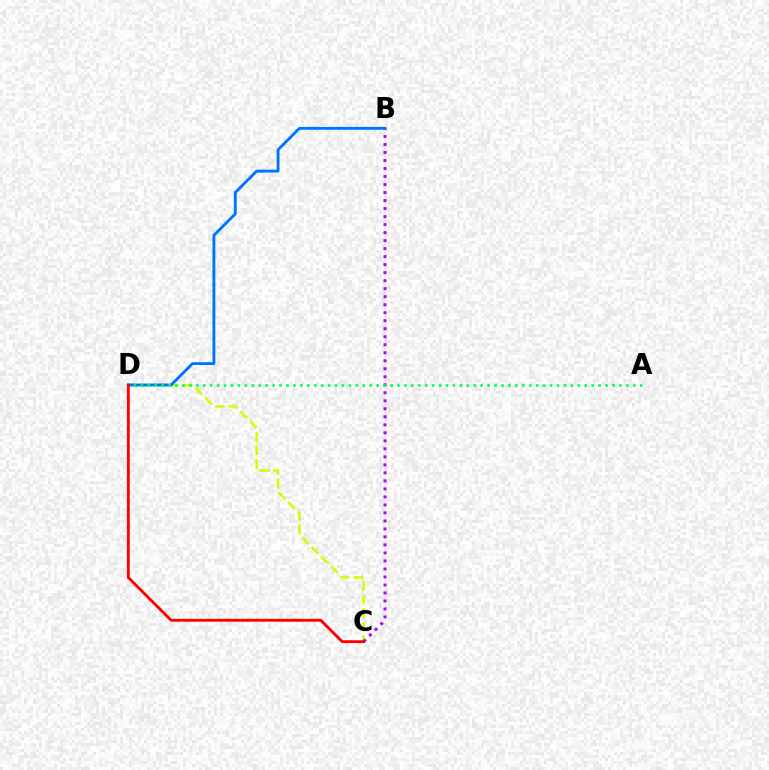{('C', 'D'): [{'color': '#d1ff00', 'line_style': 'dashed', 'thickness': 1.86}, {'color': '#ff0000', 'line_style': 'solid', 'thickness': 2.06}], ('B', 'C'): [{'color': '#b900ff', 'line_style': 'dotted', 'thickness': 2.18}], ('B', 'D'): [{'color': '#0074ff', 'line_style': 'solid', 'thickness': 2.07}], ('A', 'D'): [{'color': '#00ff5c', 'line_style': 'dotted', 'thickness': 1.88}]}